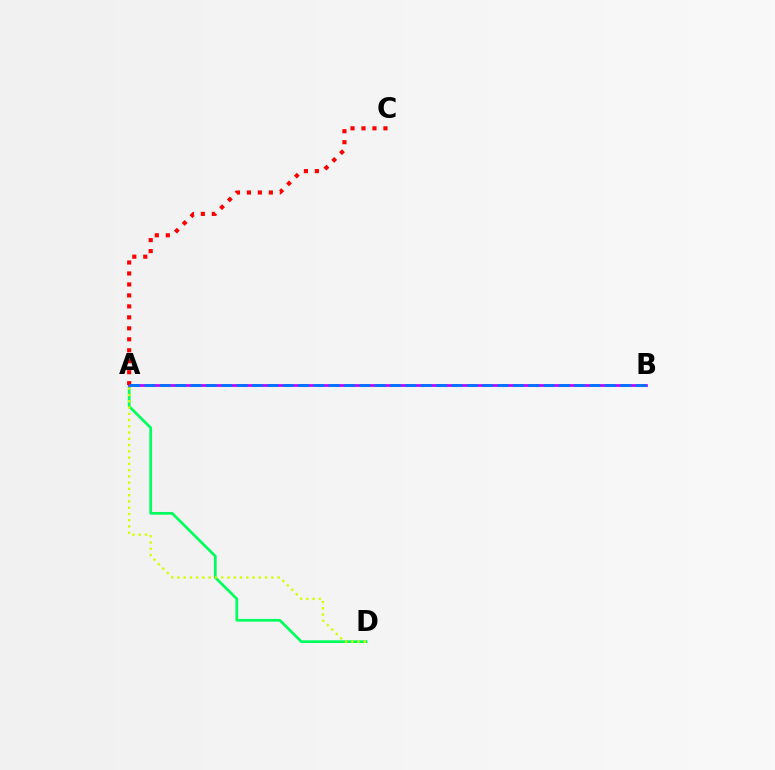{('A', 'D'): [{'color': '#00ff5c', 'line_style': 'solid', 'thickness': 1.96}, {'color': '#d1ff00', 'line_style': 'dotted', 'thickness': 1.7}], ('A', 'B'): [{'color': '#b900ff', 'line_style': 'solid', 'thickness': 1.95}, {'color': '#0074ff', 'line_style': 'dashed', 'thickness': 2.09}], ('A', 'C'): [{'color': '#ff0000', 'line_style': 'dotted', 'thickness': 2.98}]}